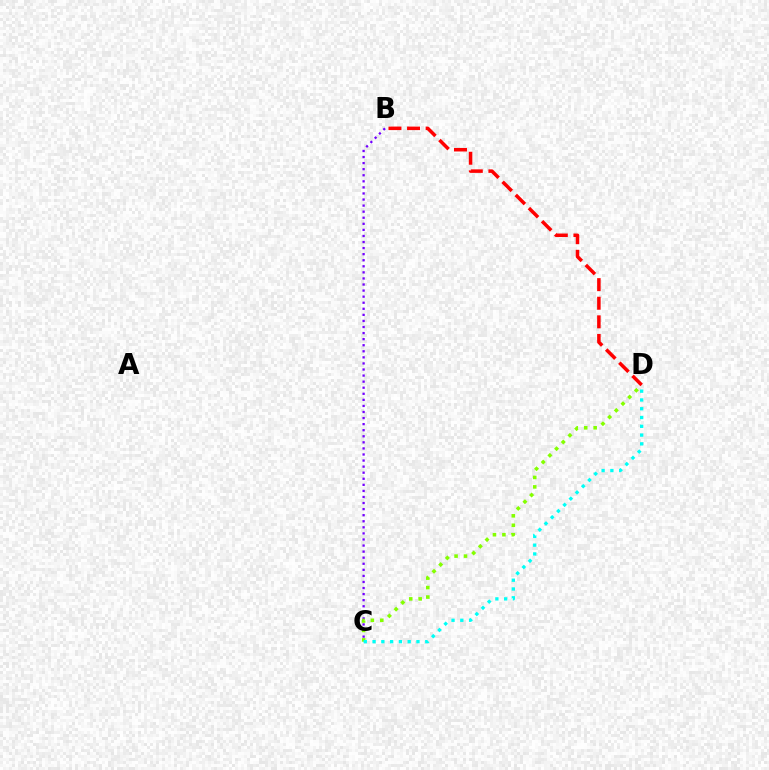{('B', 'C'): [{'color': '#7200ff', 'line_style': 'dotted', 'thickness': 1.65}], ('C', 'D'): [{'color': '#84ff00', 'line_style': 'dotted', 'thickness': 2.57}, {'color': '#00fff6', 'line_style': 'dotted', 'thickness': 2.39}], ('B', 'D'): [{'color': '#ff0000', 'line_style': 'dashed', 'thickness': 2.53}]}